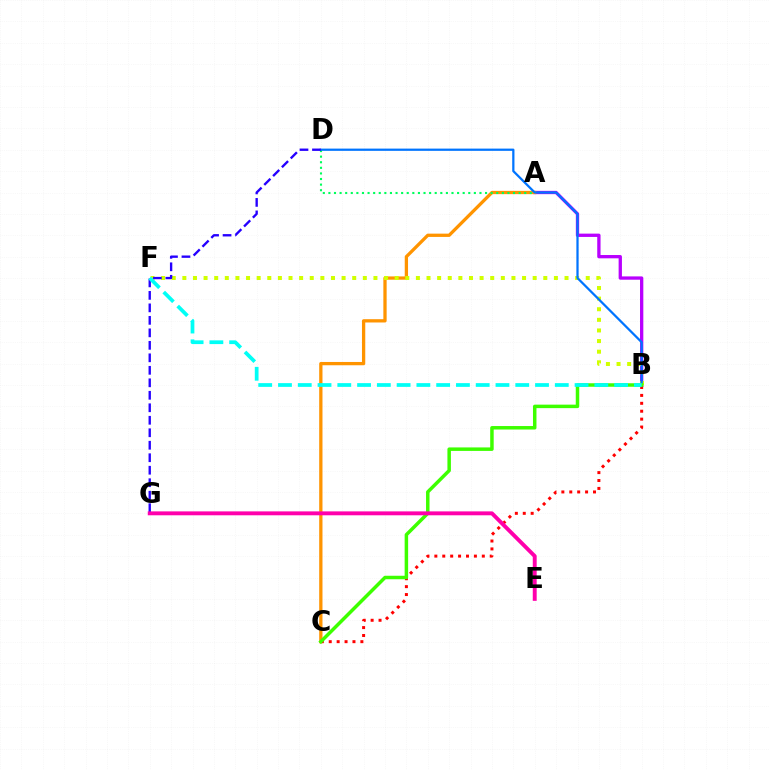{('A', 'B'): [{'color': '#b900ff', 'line_style': 'solid', 'thickness': 2.38}], ('A', 'C'): [{'color': '#ff9400', 'line_style': 'solid', 'thickness': 2.36}], ('B', 'F'): [{'color': '#d1ff00', 'line_style': 'dotted', 'thickness': 2.88}, {'color': '#00fff6', 'line_style': 'dashed', 'thickness': 2.69}], ('A', 'D'): [{'color': '#00ff5c', 'line_style': 'dotted', 'thickness': 1.52}], ('B', 'C'): [{'color': '#ff0000', 'line_style': 'dotted', 'thickness': 2.15}, {'color': '#3dff00', 'line_style': 'solid', 'thickness': 2.51}], ('B', 'D'): [{'color': '#0074ff', 'line_style': 'solid', 'thickness': 1.62}], ('D', 'G'): [{'color': '#2500ff', 'line_style': 'dashed', 'thickness': 1.7}], ('E', 'G'): [{'color': '#ff00ac', 'line_style': 'solid', 'thickness': 2.81}]}